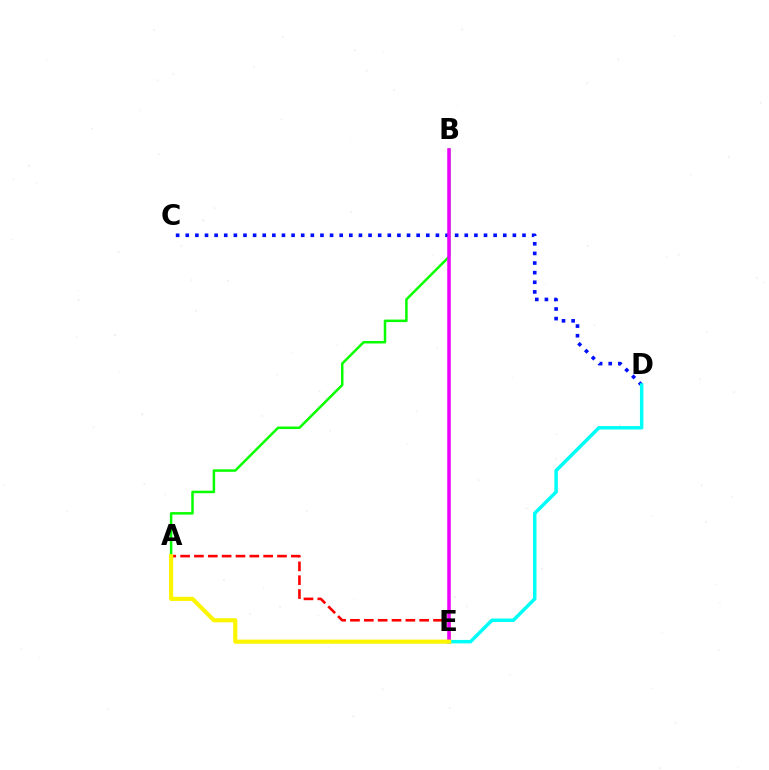{('A', 'E'): [{'color': '#ff0000', 'line_style': 'dashed', 'thickness': 1.88}, {'color': '#fcf500', 'line_style': 'solid', 'thickness': 2.98}], ('A', 'B'): [{'color': '#08ff00', 'line_style': 'solid', 'thickness': 1.81}], ('C', 'D'): [{'color': '#0010ff', 'line_style': 'dotted', 'thickness': 2.61}], ('B', 'E'): [{'color': '#ee00ff', 'line_style': 'solid', 'thickness': 2.53}], ('D', 'E'): [{'color': '#00fff6', 'line_style': 'solid', 'thickness': 2.5}]}